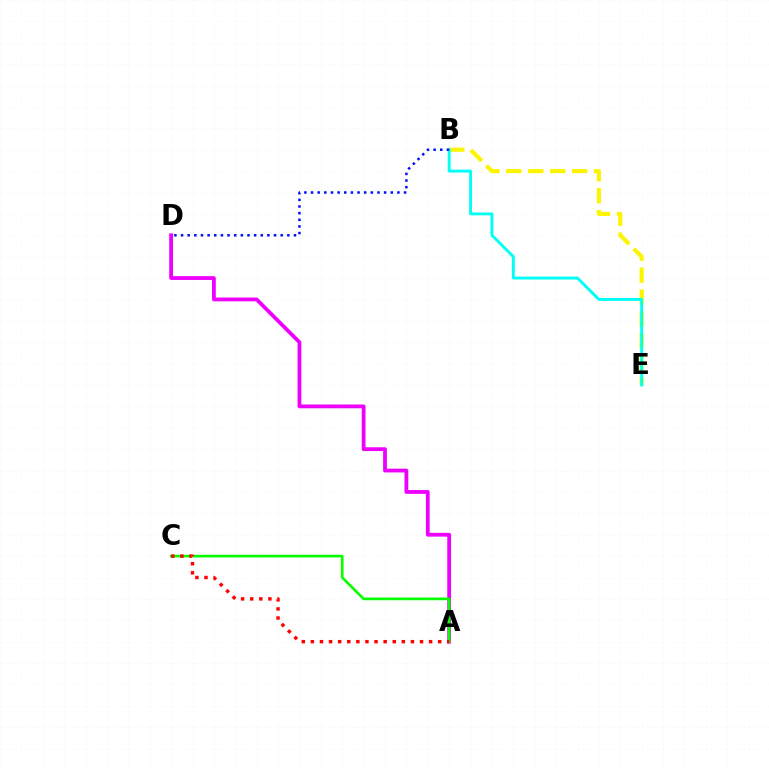{('A', 'D'): [{'color': '#ee00ff', 'line_style': 'solid', 'thickness': 2.73}], ('B', 'E'): [{'color': '#fcf500', 'line_style': 'dashed', 'thickness': 2.98}, {'color': '#00fff6', 'line_style': 'solid', 'thickness': 2.09}], ('B', 'D'): [{'color': '#0010ff', 'line_style': 'dotted', 'thickness': 1.81}], ('A', 'C'): [{'color': '#08ff00', 'line_style': 'solid', 'thickness': 1.92}, {'color': '#ff0000', 'line_style': 'dotted', 'thickness': 2.47}]}